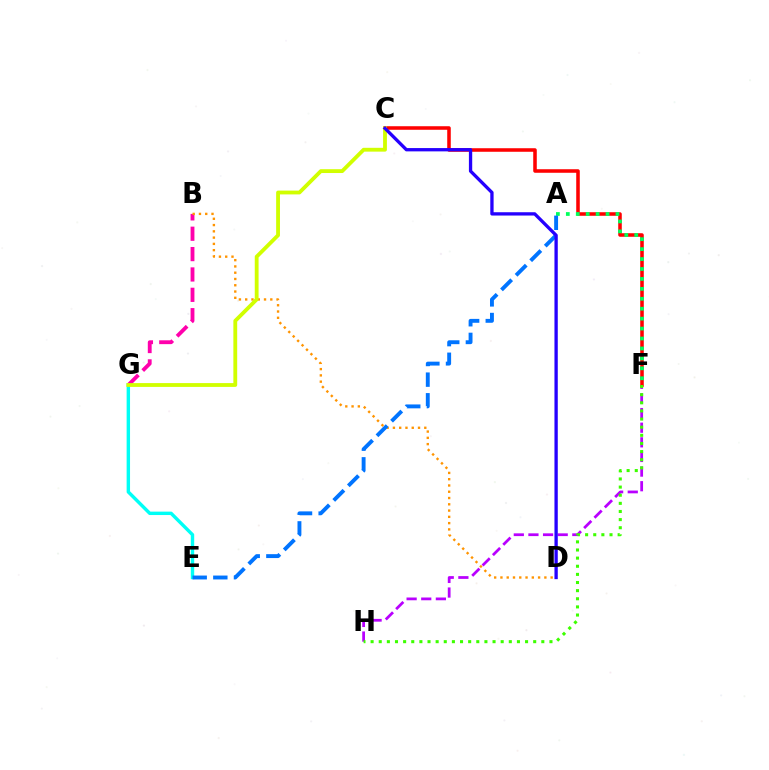{('E', 'G'): [{'color': '#00fff6', 'line_style': 'solid', 'thickness': 2.45}], ('F', 'H'): [{'color': '#b900ff', 'line_style': 'dashed', 'thickness': 1.99}, {'color': '#3dff00', 'line_style': 'dotted', 'thickness': 2.21}], ('C', 'F'): [{'color': '#ff0000', 'line_style': 'solid', 'thickness': 2.55}], ('A', 'F'): [{'color': '#00ff5c', 'line_style': 'dotted', 'thickness': 2.7}], ('B', 'G'): [{'color': '#ff00ac', 'line_style': 'dashed', 'thickness': 2.77}], ('B', 'D'): [{'color': '#ff9400', 'line_style': 'dotted', 'thickness': 1.71}], ('A', 'E'): [{'color': '#0074ff', 'line_style': 'dashed', 'thickness': 2.8}], ('C', 'G'): [{'color': '#d1ff00', 'line_style': 'solid', 'thickness': 2.75}], ('C', 'D'): [{'color': '#2500ff', 'line_style': 'solid', 'thickness': 2.38}]}